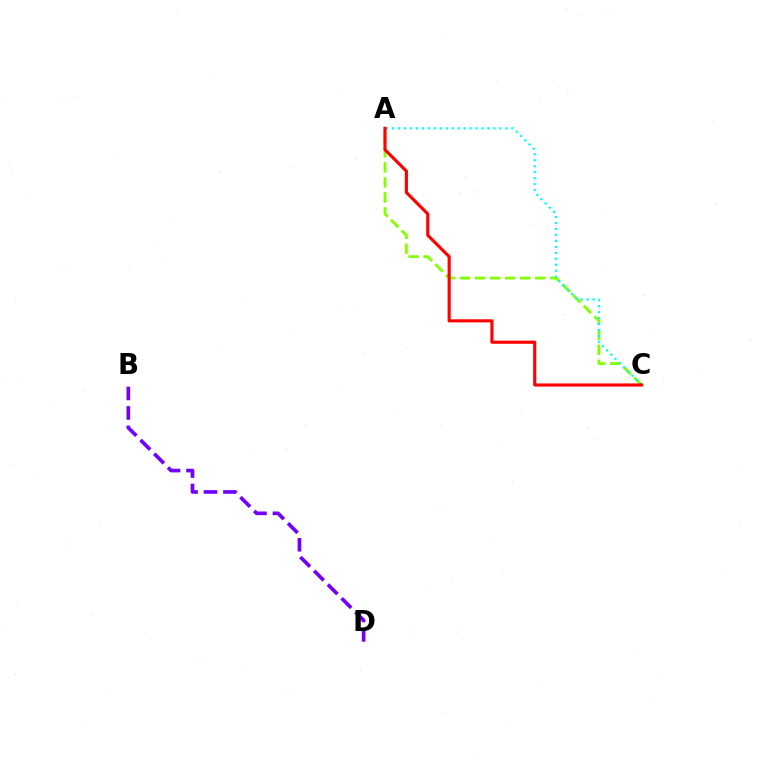{('A', 'C'): [{'color': '#84ff00', 'line_style': 'dashed', 'thickness': 2.04}, {'color': '#00fff6', 'line_style': 'dotted', 'thickness': 1.62}, {'color': '#ff0000', 'line_style': 'solid', 'thickness': 2.25}], ('B', 'D'): [{'color': '#7200ff', 'line_style': 'dashed', 'thickness': 2.64}]}